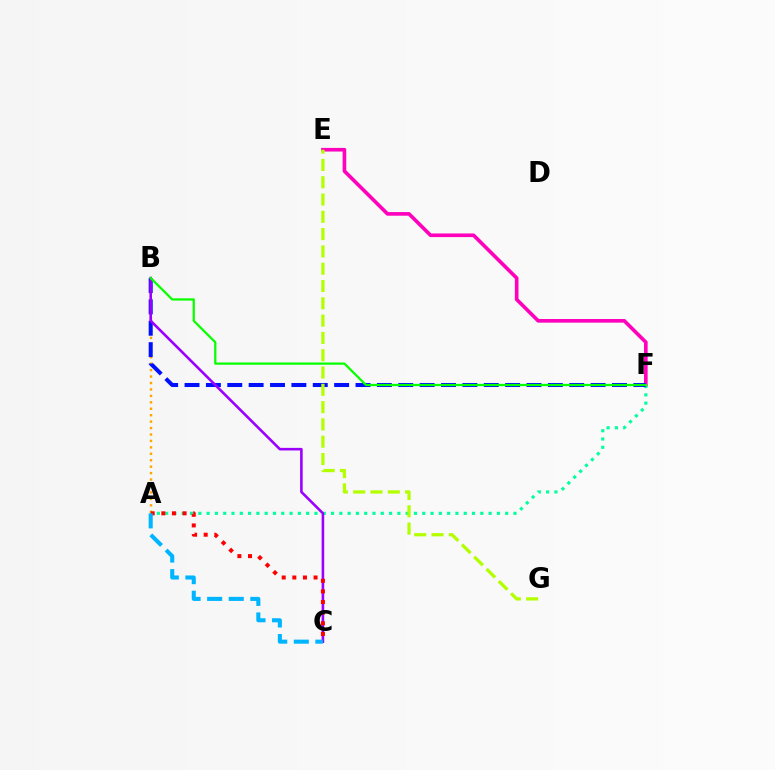{('E', 'F'): [{'color': '#ff00bd', 'line_style': 'solid', 'thickness': 2.62}], ('A', 'B'): [{'color': '#ffa500', 'line_style': 'dotted', 'thickness': 1.75}], ('A', 'F'): [{'color': '#00ff9d', 'line_style': 'dotted', 'thickness': 2.25}], ('B', 'F'): [{'color': '#0010ff', 'line_style': 'dashed', 'thickness': 2.9}, {'color': '#08ff00', 'line_style': 'solid', 'thickness': 1.63}], ('B', 'C'): [{'color': '#9b00ff', 'line_style': 'solid', 'thickness': 1.87}], ('A', 'C'): [{'color': '#ff0000', 'line_style': 'dotted', 'thickness': 2.89}, {'color': '#00b5ff', 'line_style': 'dashed', 'thickness': 2.93}], ('E', 'G'): [{'color': '#b3ff00', 'line_style': 'dashed', 'thickness': 2.35}]}